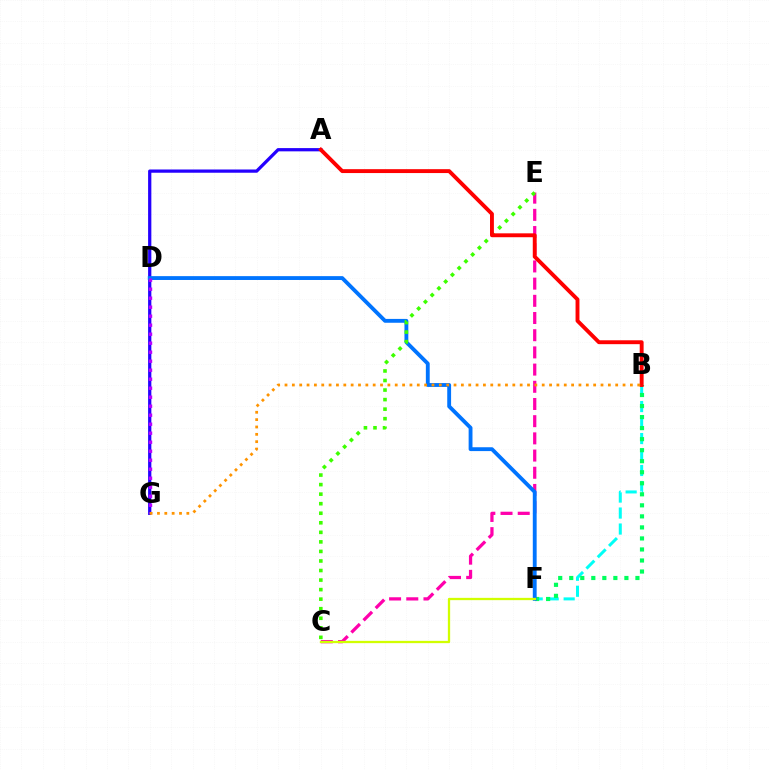{('C', 'E'): [{'color': '#ff00ac', 'line_style': 'dashed', 'thickness': 2.34}, {'color': '#3dff00', 'line_style': 'dotted', 'thickness': 2.59}], ('B', 'F'): [{'color': '#00fff6', 'line_style': 'dashed', 'thickness': 2.17}, {'color': '#00ff5c', 'line_style': 'dotted', 'thickness': 3.0}], ('A', 'G'): [{'color': '#2500ff', 'line_style': 'solid', 'thickness': 2.34}], ('D', 'F'): [{'color': '#0074ff', 'line_style': 'solid', 'thickness': 2.77}], ('D', 'G'): [{'color': '#b900ff', 'line_style': 'dotted', 'thickness': 2.45}], ('A', 'B'): [{'color': '#ff0000', 'line_style': 'solid', 'thickness': 2.8}], ('B', 'G'): [{'color': '#ff9400', 'line_style': 'dotted', 'thickness': 2.0}], ('C', 'F'): [{'color': '#d1ff00', 'line_style': 'solid', 'thickness': 1.65}]}